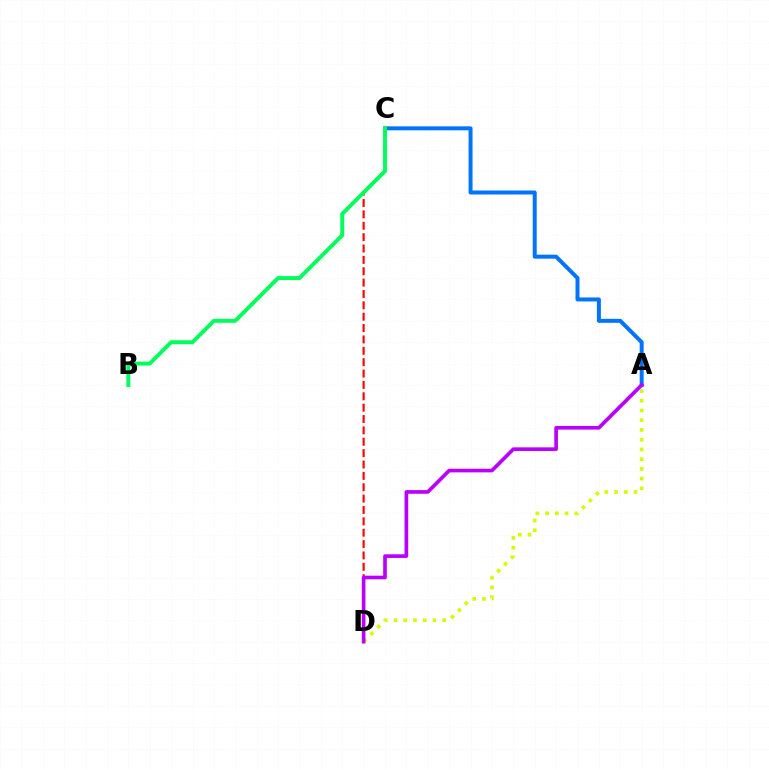{('A', 'C'): [{'color': '#0074ff', 'line_style': 'solid', 'thickness': 2.87}], ('C', 'D'): [{'color': '#ff0000', 'line_style': 'dashed', 'thickness': 1.54}], ('A', 'D'): [{'color': '#d1ff00', 'line_style': 'dotted', 'thickness': 2.64}, {'color': '#b900ff', 'line_style': 'solid', 'thickness': 2.63}], ('B', 'C'): [{'color': '#00ff5c', 'line_style': 'solid', 'thickness': 2.84}]}